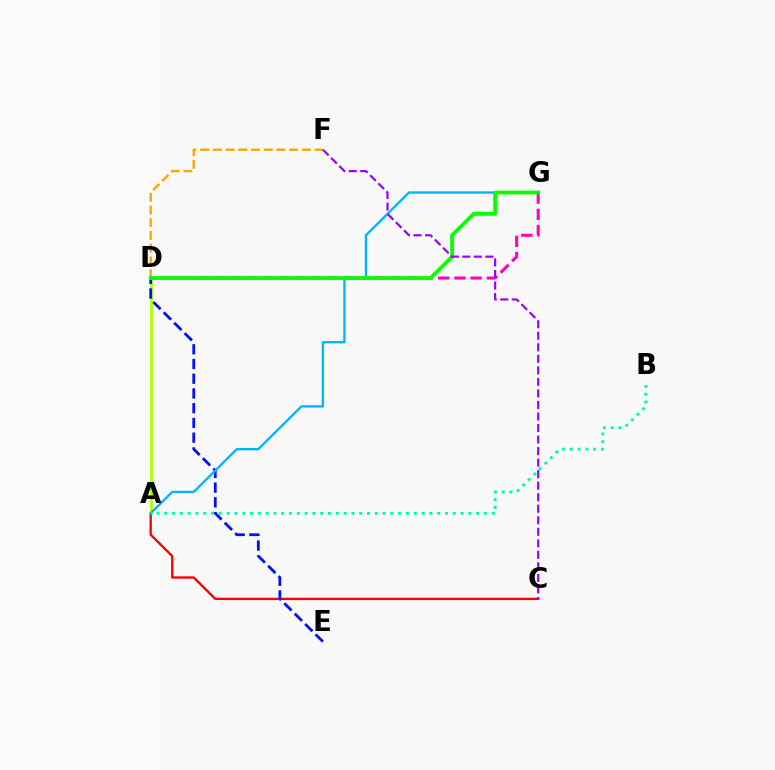{('D', 'G'): [{'color': '#ff00bd', 'line_style': 'dashed', 'thickness': 2.2}, {'color': '#08ff00', 'line_style': 'solid', 'thickness': 2.73}], ('A', 'D'): [{'color': '#b3ff00', 'line_style': 'solid', 'thickness': 2.04}], ('D', 'F'): [{'color': '#ffa500', 'line_style': 'dashed', 'thickness': 1.73}], ('A', 'C'): [{'color': '#ff0000', 'line_style': 'solid', 'thickness': 1.68}], ('D', 'E'): [{'color': '#0010ff', 'line_style': 'dashed', 'thickness': 2.0}], ('A', 'G'): [{'color': '#00b5ff', 'line_style': 'solid', 'thickness': 1.69}], ('C', 'F'): [{'color': '#9b00ff', 'line_style': 'dashed', 'thickness': 1.57}], ('A', 'B'): [{'color': '#00ff9d', 'line_style': 'dotted', 'thickness': 2.12}]}